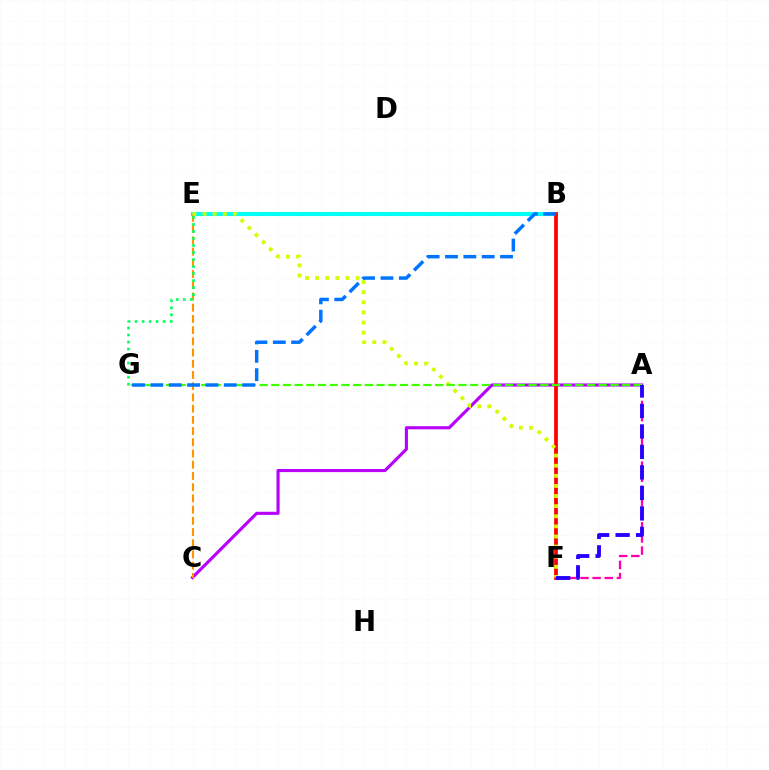{('A', 'C'): [{'color': '#b900ff', 'line_style': 'solid', 'thickness': 2.25}], ('B', 'E'): [{'color': '#00fff6', 'line_style': 'solid', 'thickness': 2.95}], ('A', 'F'): [{'color': '#ff00ac', 'line_style': 'dashed', 'thickness': 1.65}, {'color': '#2500ff', 'line_style': 'dashed', 'thickness': 2.78}], ('B', 'F'): [{'color': '#ff0000', 'line_style': 'solid', 'thickness': 2.69}], ('C', 'E'): [{'color': '#ff9400', 'line_style': 'dashed', 'thickness': 1.52}], ('E', 'F'): [{'color': '#d1ff00', 'line_style': 'dotted', 'thickness': 2.75}], ('A', 'G'): [{'color': '#3dff00', 'line_style': 'dashed', 'thickness': 1.59}], ('B', 'G'): [{'color': '#0074ff', 'line_style': 'dashed', 'thickness': 2.49}], ('E', 'G'): [{'color': '#00ff5c', 'line_style': 'dotted', 'thickness': 1.91}]}